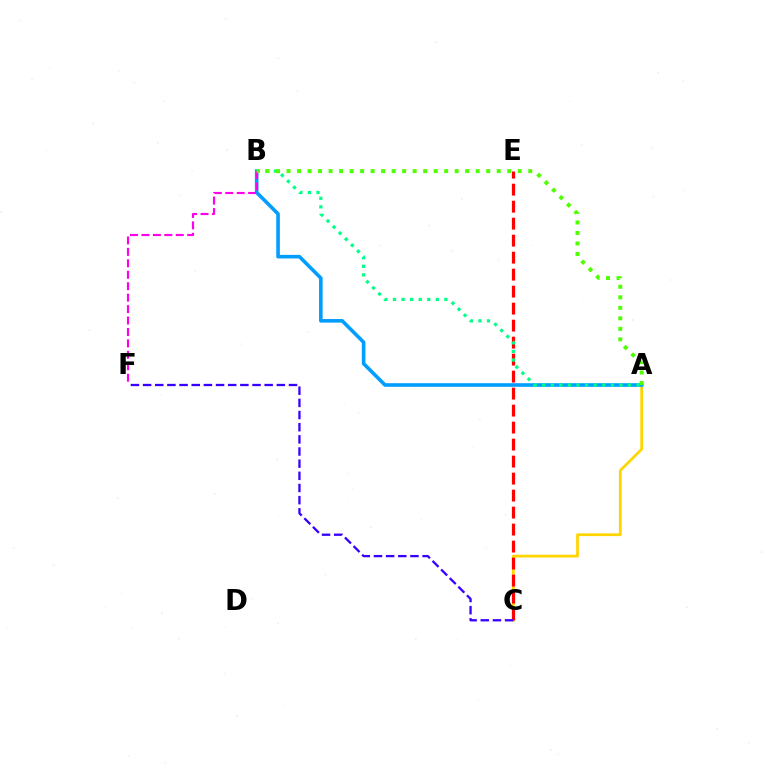{('A', 'C'): [{'color': '#ffd500', 'line_style': 'solid', 'thickness': 1.98}], ('A', 'B'): [{'color': '#009eff', 'line_style': 'solid', 'thickness': 2.59}, {'color': '#00ff86', 'line_style': 'dotted', 'thickness': 2.33}, {'color': '#4fff00', 'line_style': 'dotted', 'thickness': 2.86}], ('C', 'E'): [{'color': '#ff0000', 'line_style': 'dashed', 'thickness': 2.31}], ('C', 'F'): [{'color': '#3700ff', 'line_style': 'dashed', 'thickness': 1.65}], ('B', 'F'): [{'color': '#ff00ed', 'line_style': 'dashed', 'thickness': 1.55}]}